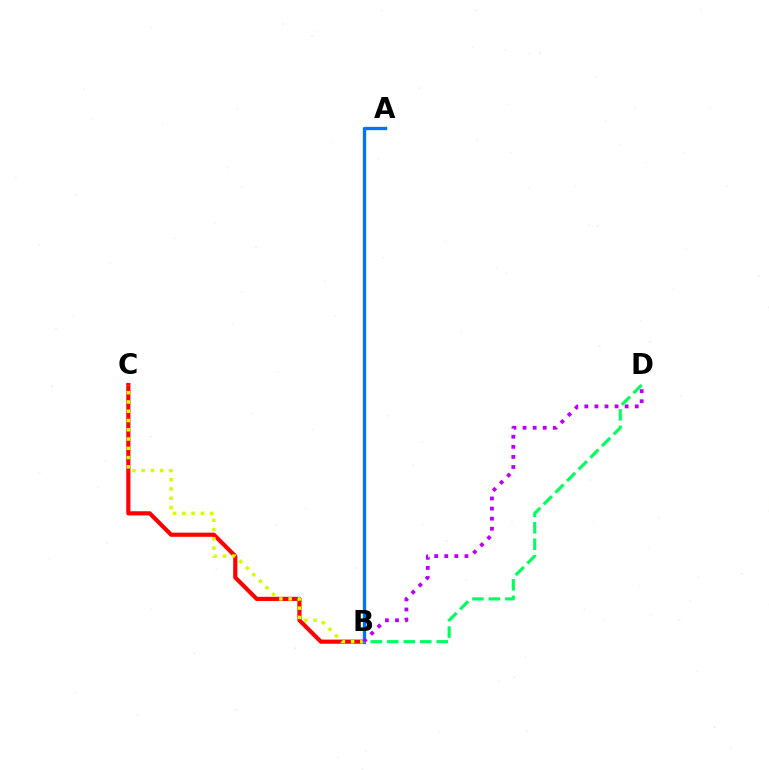{('B', 'C'): [{'color': '#ff0000', 'line_style': 'solid', 'thickness': 2.99}, {'color': '#d1ff00', 'line_style': 'dotted', 'thickness': 2.52}], ('A', 'B'): [{'color': '#0074ff', 'line_style': 'solid', 'thickness': 2.4}], ('B', 'D'): [{'color': '#00ff5c', 'line_style': 'dashed', 'thickness': 2.24}, {'color': '#b900ff', 'line_style': 'dotted', 'thickness': 2.74}]}